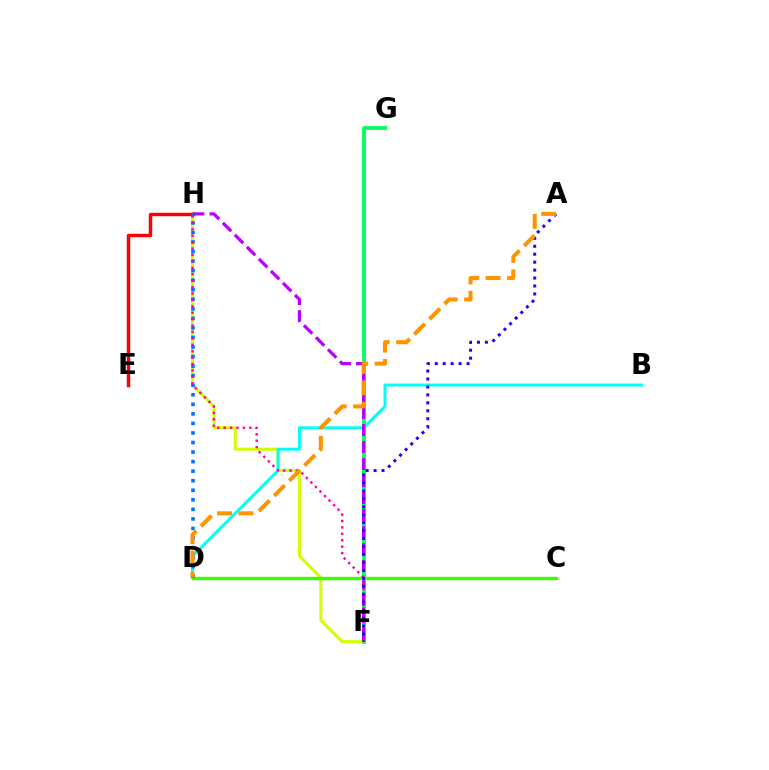{('F', 'H'): [{'color': '#d1ff00', 'line_style': 'solid', 'thickness': 2.18}, {'color': '#b900ff', 'line_style': 'dashed', 'thickness': 2.31}, {'color': '#ff00ac', 'line_style': 'dotted', 'thickness': 1.74}], ('B', 'D'): [{'color': '#00fff6', 'line_style': 'solid', 'thickness': 2.13}], ('F', 'G'): [{'color': '#00ff5c', 'line_style': 'solid', 'thickness': 2.73}], ('E', 'H'): [{'color': '#ff0000', 'line_style': 'solid', 'thickness': 2.48}], ('C', 'D'): [{'color': '#3dff00', 'line_style': 'solid', 'thickness': 2.44}], ('D', 'H'): [{'color': '#0074ff', 'line_style': 'dotted', 'thickness': 2.59}], ('A', 'F'): [{'color': '#2500ff', 'line_style': 'dotted', 'thickness': 2.16}], ('A', 'D'): [{'color': '#ff9400', 'line_style': 'dashed', 'thickness': 2.91}]}